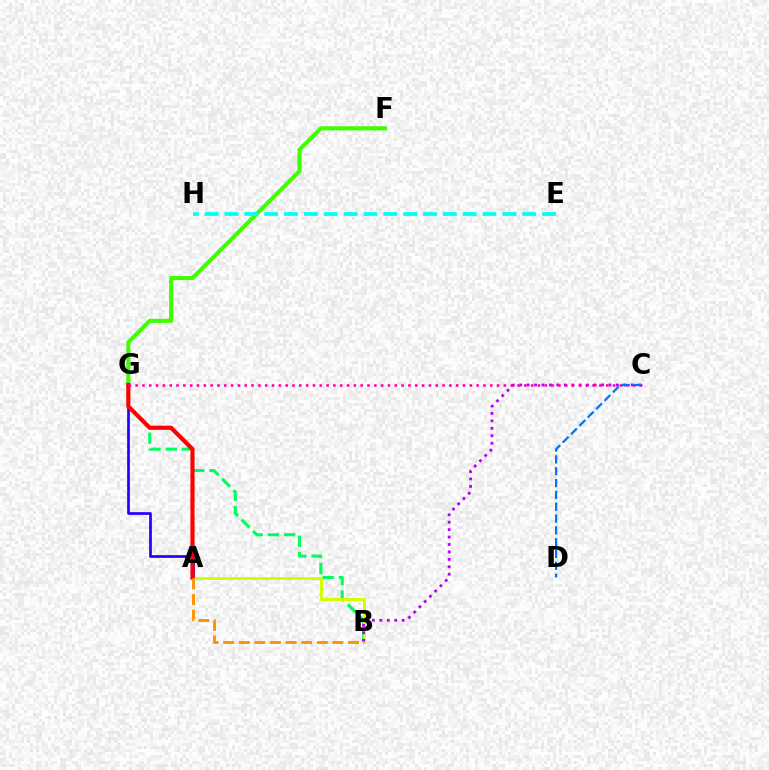{('F', 'G'): [{'color': '#3dff00', 'line_style': 'solid', 'thickness': 2.9}], ('E', 'H'): [{'color': '#00fff6', 'line_style': 'dashed', 'thickness': 2.7}], ('B', 'G'): [{'color': '#00ff5c', 'line_style': 'dashed', 'thickness': 2.21}], ('A', 'G'): [{'color': '#2500ff', 'line_style': 'solid', 'thickness': 1.95}, {'color': '#ff0000', 'line_style': 'solid', 'thickness': 2.99}], ('A', 'B'): [{'color': '#d1ff00', 'line_style': 'solid', 'thickness': 2.13}, {'color': '#ff9400', 'line_style': 'dashed', 'thickness': 2.12}], ('B', 'C'): [{'color': '#b900ff', 'line_style': 'dotted', 'thickness': 2.02}], ('C', 'G'): [{'color': '#ff00ac', 'line_style': 'dotted', 'thickness': 1.85}], ('C', 'D'): [{'color': '#0074ff', 'line_style': 'dashed', 'thickness': 1.61}]}